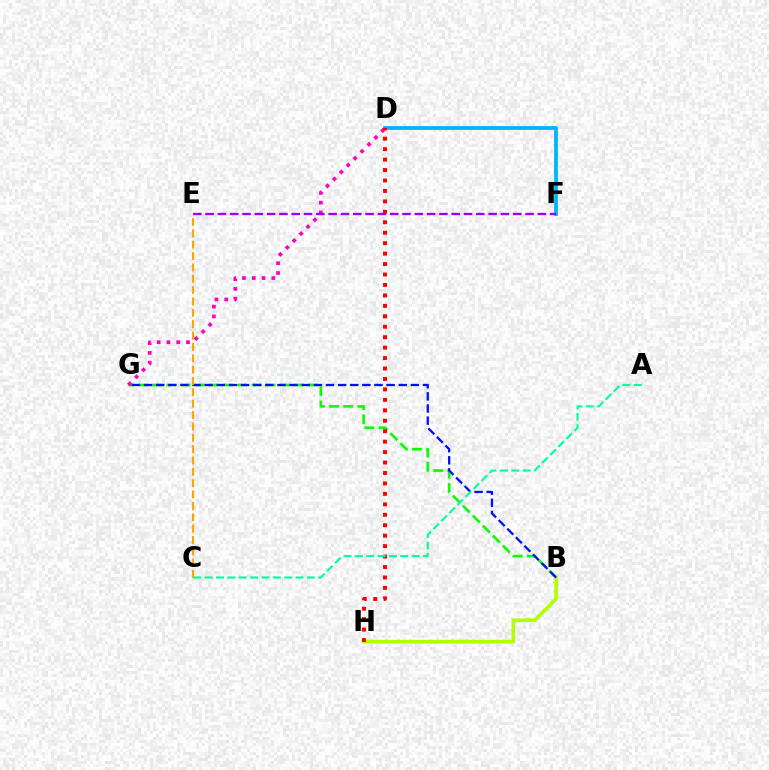{('B', 'G'): [{'color': '#08ff00', 'line_style': 'dashed', 'thickness': 1.92}, {'color': '#0010ff', 'line_style': 'dashed', 'thickness': 1.65}], ('D', 'G'): [{'color': '#ff00bd', 'line_style': 'dotted', 'thickness': 2.66}], ('B', 'H'): [{'color': '#b3ff00', 'line_style': 'solid', 'thickness': 2.63}], ('D', 'F'): [{'color': '#00b5ff', 'line_style': 'solid', 'thickness': 2.74}], ('D', 'H'): [{'color': '#ff0000', 'line_style': 'dotted', 'thickness': 2.84}], ('E', 'F'): [{'color': '#9b00ff', 'line_style': 'dashed', 'thickness': 1.67}], ('C', 'E'): [{'color': '#ffa500', 'line_style': 'dashed', 'thickness': 1.54}], ('A', 'C'): [{'color': '#00ff9d', 'line_style': 'dashed', 'thickness': 1.54}]}